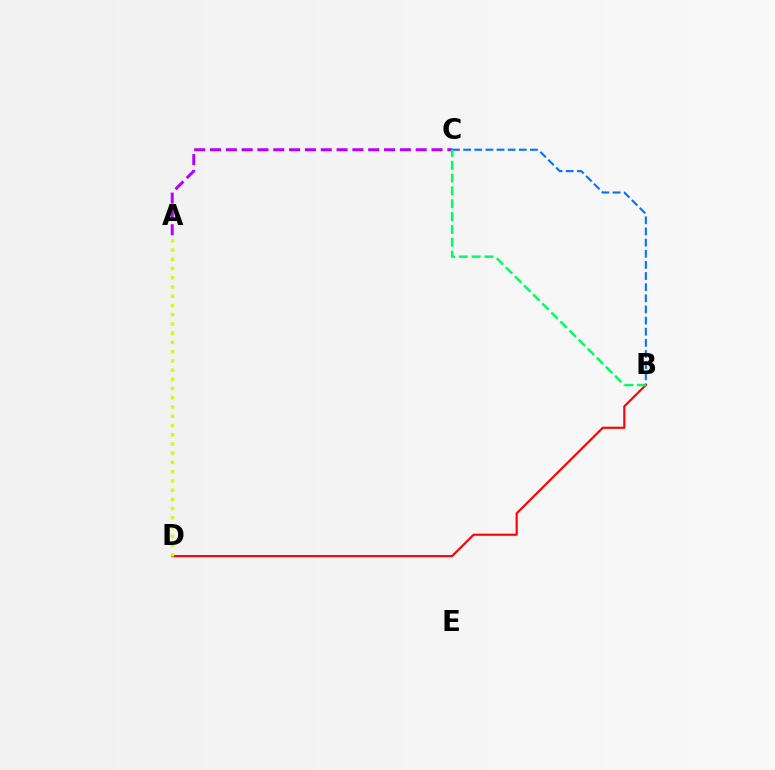{('A', 'C'): [{'color': '#b900ff', 'line_style': 'dashed', 'thickness': 2.15}], ('B', 'C'): [{'color': '#0074ff', 'line_style': 'dashed', 'thickness': 1.51}, {'color': '#00ff5c', 'line_style': 'dashed', 'thickness': 1.74}], ('B', 'D'): [{'color': '#ff0000', 'line_style': 'solid', 'thickness': 1.53}], ('A', 'D'): [{'color': '#d1ff00', 'line_style': 'dotted', 'thickness': 2.51}]}